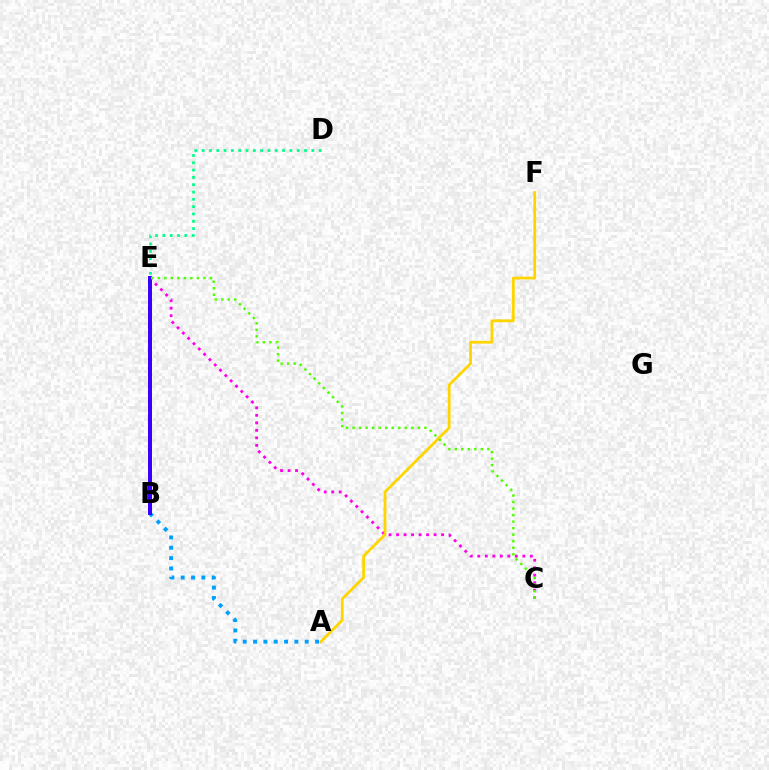{('A', 'B'): [{'color': '#009eff', 'line_style': 'dotted', 'thickness': 2.81}], ('C', 'E'): [{'color': '#ff00ed', 'line_style': 'dotted', 'thickness': 2.04}, {'color': '#4fff00', 'line_style': 'dotted', 'thickness': 1.77}], ('B', 'E'): [{'color': '#ff0000', 'line_style': 'dashed', 'thickness': 1.89}, {'color': '#3700ff', 'line_style': 'solid', 'thickness': 2.86}], ('A', 'F'): [{'color': '#ffd500', 'line_style': 'solid', 'thickness': 2.0}], ('D', 'E'): [{'color': '#00ff86', 'line_style': 'dotted', 'thickness': 1.99}]}